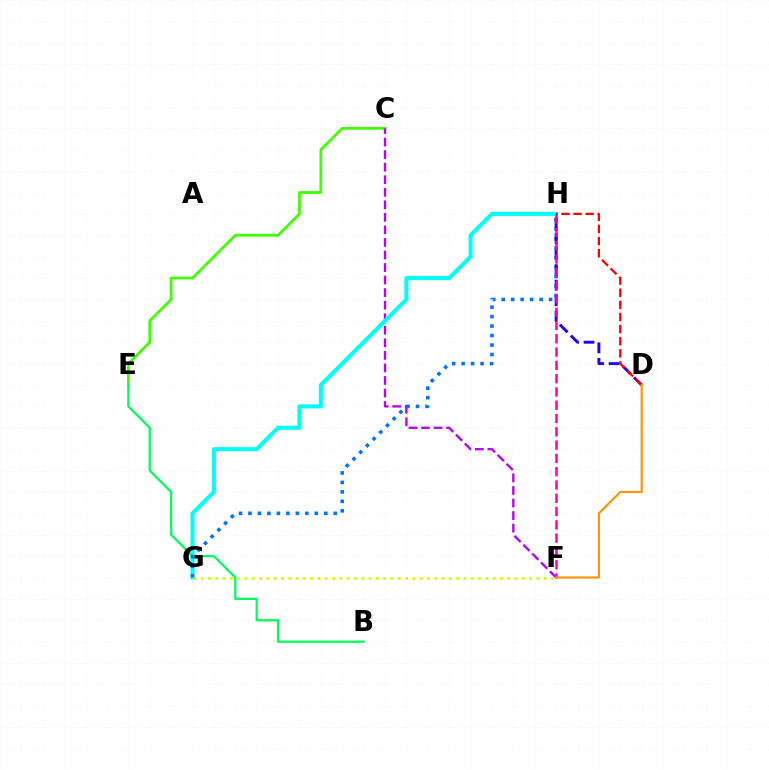{('C', 'E'): [{'color': '#3dff00', 'line_style': 'solid', 'thickness': 1.97}], ('C', 'F'): [{'color': '#b900ff', 'line_style': 'dashed', 'thickness': 1.7}], ('G', 'H'): [{'color': '#00fff6', 'line_style': 'solid', 'thickness': 2.91}, {'color': '#0074ff', 'line_style': 'dotted', 'thickness': 2.58}], ('B', 'E'): [{'color': '#00ff5c', 'line_style': 'solid', 'thickness': 1.62}], ('F', 'G'): [{'color': '#d1ff00', 'line_style': 'dotted', 'thickness': 1.98}], ('D', 'H'): [{'color': '#2500ff', 'line_style': 'dashed', 'thickness': 2.11}, {'color': '#ff0000', 'line_style': 'dashed', 'thickness': 1.65}], ('F', 'H'): [{'color': '#ff00ac', 'line_style': 'dashed', 'thickness': 1.81}], ('D', 'F'): [{'color': '#ff9400', 'line_style': 'solid', 'thickness': 1.55}]}